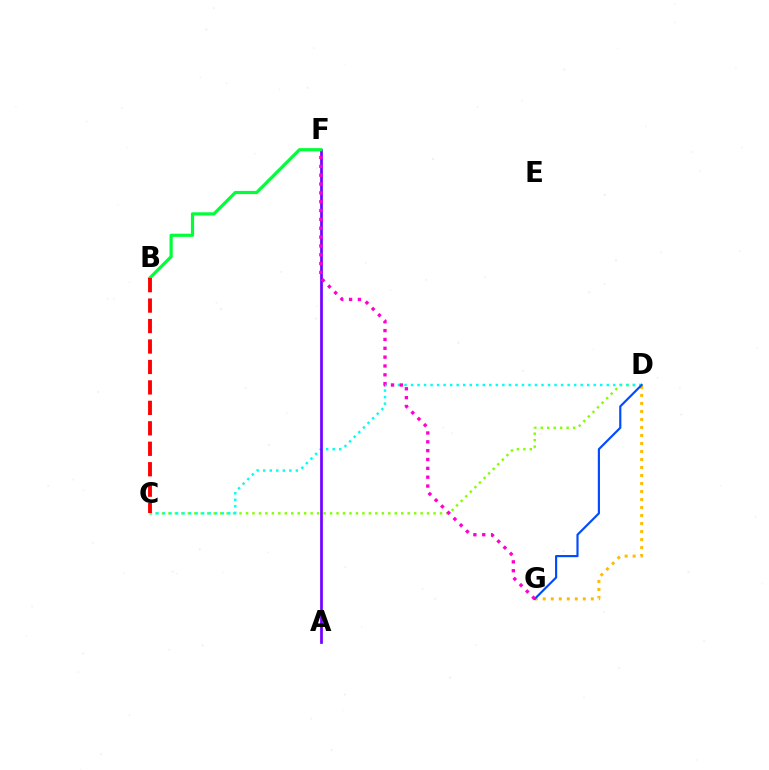{('C', 'D'): [{'color': '#84ff00', 'line_style': 'dotted', 'thickness': 1.76}, {'color': '#00fff6', 'line_style': 'dotted', 'thickness': 1.77}], ('D', 'G'): [{'color': '#ffbd00', 'line_style': 'dotted', 'thickness': 2.18}, {'color': '#004bff', 'line_style': 'solid', 'thickness': 1.55}], ('A', 'F'): [{'color': '#7200ff', 'line_style': 'solid', 'thickness': 1.95}], ('F', 'G'): [{'color': '#ff00cf', 'line_style': 'dotted', 'thickness': 2.4}], ('B', 'F'): [{'color': '#00ff39', 'line_style': 'solid', 'thickness': 2.3}], ('B', 'C'): [{'color': '#ff0000', 'line_style': 'dashed', 'thickness': 2.78}]}